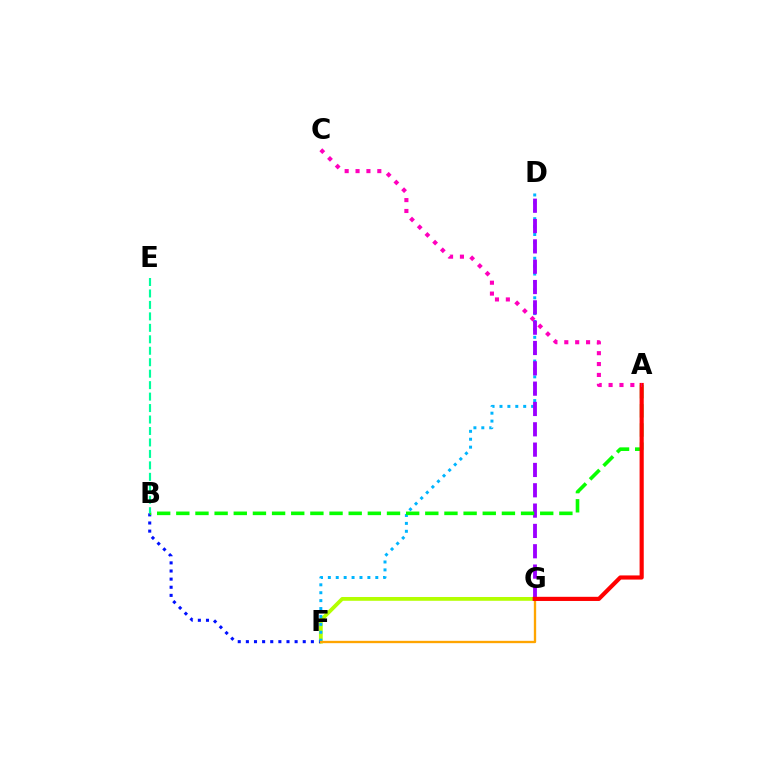{('F', 'G'): [{'color': '#b3ff00', 'line_style': 'solid', 'thickness': 2.73}, {'color': '#ffa500', 'line_style': 'solid', 'thickness': 1.68}], ('B', 'F'): [{'color': '#0010ff', 'line_style': 'dotted', 'thickness': 2.21}], ('D', 'F'): [{'color': '#00b5ff', 'line_style': 'dotted', 'thickness': 2.15}], ('D', 'G'): [{'color': '#9b00ff', 'line_style': 'dashed', 'thickness': 2.76}], ('A', 'B'): [{'color': '#08ff00', 'line_style': 'dashed', 'thickness': 2.6}], ('A', 'G'): [{'color': '#ff0000', 'line_style': 'solid', 'thickness': 2.99}], ('B', 'E'): [{'color': '#00ff9d', 'line_style': 'dashed', 'thickness': 1.56}], ('A', 'C'): [{'color': '#ff00bd', 'line_style': 'dotted', 'thickness': 2.96}]}